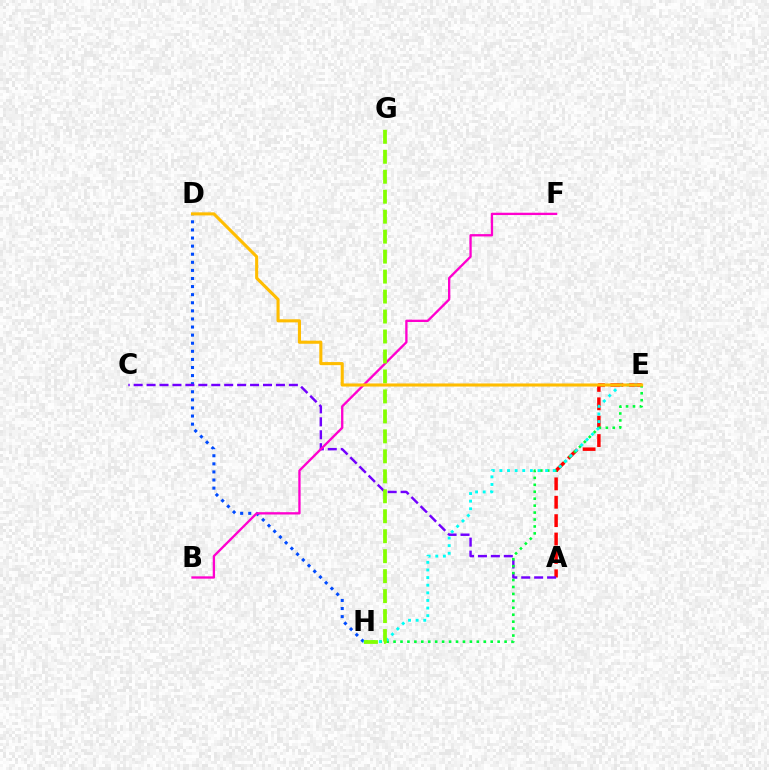{('D', 'H'): [{'color': '#004bff', 'line_style': 'dotted', 'thickness': 2.2}], ('A', 'E'): [{'color': '#ff0000', 'line_style': 'dashed', 'thickness': 2.5}], ('A', 'C'): [{'color': '#7200ff', 'line_style': 'dashed', 'thickness': 1.76}], ('E', 'H'): [{'color': '#00ff39', 'line_style': 'dotted', 'thickness': 1.89}, {'color': '#00fff6', 'line_style': 'dotted', 'thickness': 2.07}], ('B', 'F'): [{'color': '#ff00cf', 'line_style': 'solid', 'thickness': 1.67}], ('G', 'H'): [{'color': '#84ff00', 'line_style': 'dashed', 'thickness': 2.71}], ('D', 'E'): [{'color': '#ffbd00', 'line_style': 'solid', 'thickness': 2.22}]}